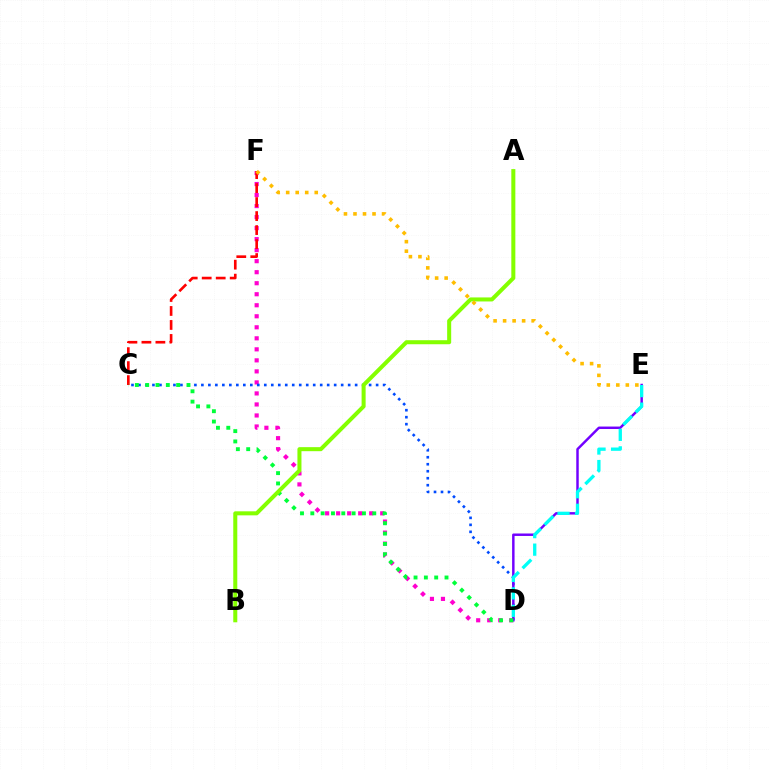{('D', 'F'): [{'color': '#ff00cf', 'line_style': 'dotted', 'thickness': 2.99}], ('C', 'D'): [{'color': '#004bff', 'line_style': 'dotted', 'thickness': 1.9}, {'color': '#00ff39', 'line_style': 'dotted', 'thickness': 2.8}], ('C', 'F'): [{'color': '#ff0000', 'line_style': 'dashed', 'thickness': 1.9}], ('D', 'E'): [{'color': '#7200ff', 'line_style': 'solid', 'thickness': 1.77}, {'color': '#00fff6', 'line_style': 'dashed', 'thickness': 2.38}], ('A', 'B'): [{'color': '#84ff00', 'line_style': 'solid', 'thickness': 2.9}], ('E', 'F'): [{'color': '#ffbd00', 'line_style': 'dotted', 'thickness': 2.59}]}